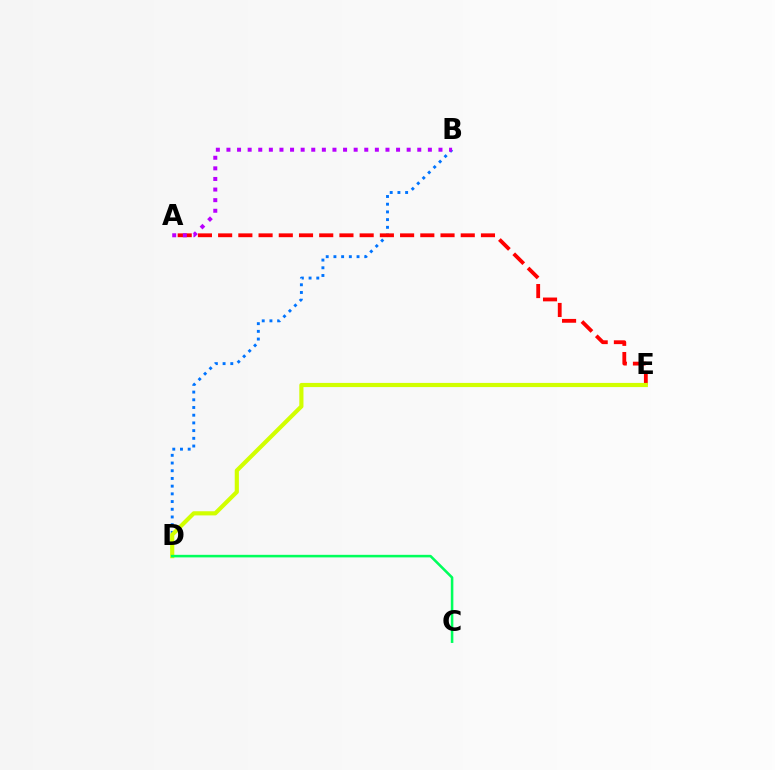{('B', 'D'): [{'color': '#0074ff', 'line_style': 'dotted', 'thickness': 2.09}], ('A', 'E'): [{'color': '#ff0000', 'line_style': 'dashed', 'thickness': 2.75}], ('A', 'B'): [{'color': '#b900ff', 'line_style': 'dotted', 'thickness': 2.88}], ('D', 'E'): [{'color': '#d1ff00', 'line_style': 'solid', 'thickness': 2.99}], ('C', 'D'): [{'color': '#00ff5c', 'line_style': 'solid', 'thickness': 1.84}]}